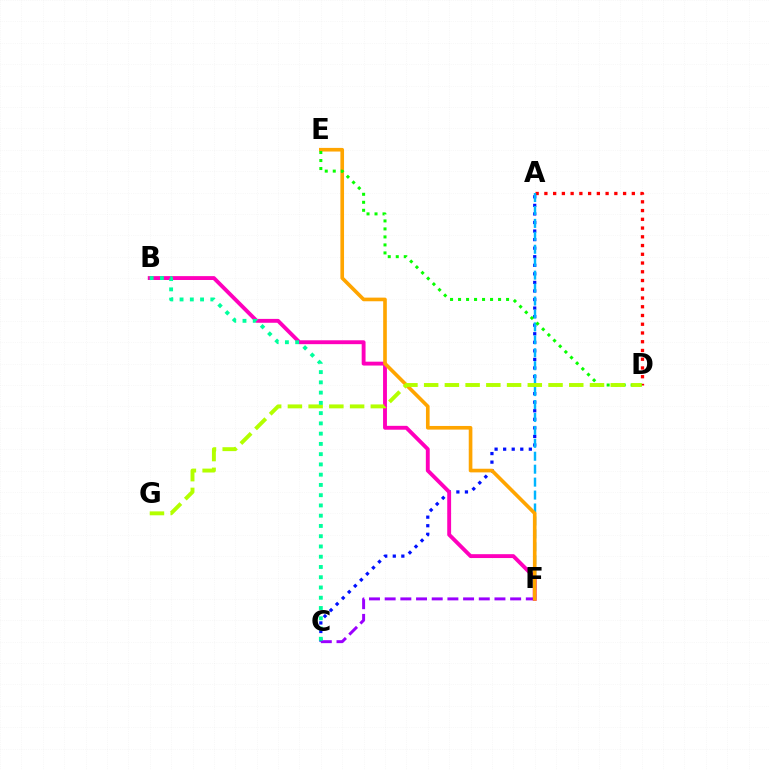{('A', 'D'): [{'color': '#ff0000', 'line_style': 'dotted', 'thickness': 2.38}], ('A', 'C'): [{'color': '#0010ff', 'line_style': 'dotted', 'thickness': 2.33}], ('A', 'F'): [{'color': '#00b5ff', 'line_style': 'dashed', 'thickness': 1.76}], ('B', 'F'): [{'color': '#ff00bd', 'line_style': 'solid', 'thickness': 2.79}], ('C', 'F'): [{'color': '#9b00ff', 'line_style': 'dashed', 'thickness': 2.13}], ('E', 'F'): [{'color': '#ffa500', 'line_style': 'solid', 'thickness': 2.62}], ('D', 'E'): [{'color': '#08ff00', 'line_style': 'dotted', 'thickness': 2.17}], ('D', 'G'): [{'color': '#b3ff00', 'line_style': 'dashed', 'thickness': 2.82}], ('B', 'C'): [{'color': '#00ff9d', 'line_style': 'dotted', 'thickness': 2.79}]}